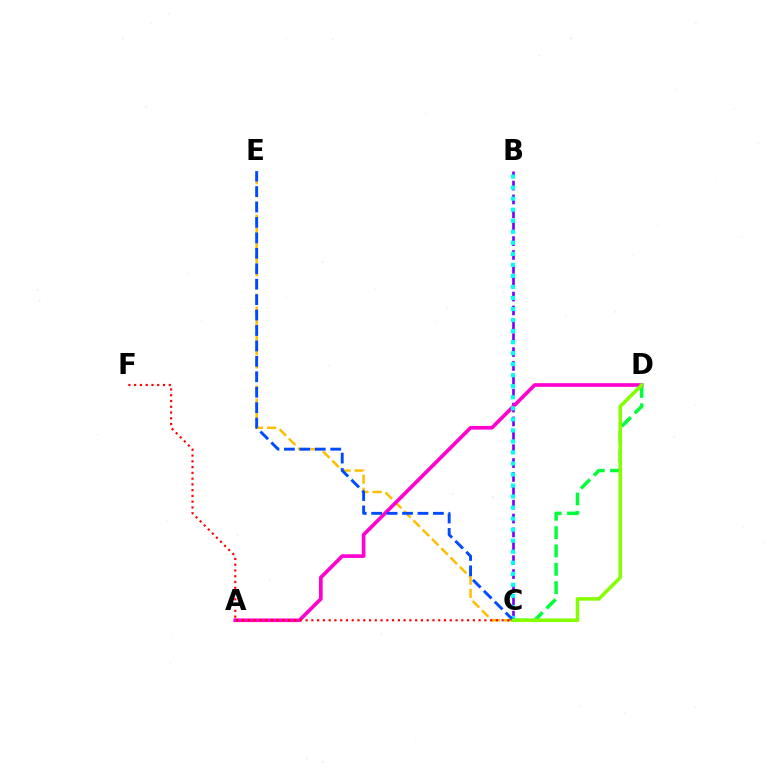{('B', 'C'): [{'color': '#7200ff', 'line_style': 'dashed', 'thickness': 1.88}, {'color': '#00fff6', 'line_style': 'dotted', 'thickness': 3.0}], ('C', 'D'): [{'color': '#00ff39', 'line_style': 'dashed', 'thickness': 2.49}, {'color': '#84ff00', 'line_style': 'solid', 'thickness': 2.53}], ('C', 'E'): [{'color': '#ffbd00', 'line_style': 'dashed', 'thickness': 1.79}, {'color': '#004bff', 'line_style': 'dashed', 'thickness': 2.1}], ('A', 'D'): [{'color': '#ff00cf', 'line_style': 'solid', 'thickness': 2.63}], ('C', 'F'): [{'color': '#ff0000', 'line_style': 'dotted', 'thickness': 1.57}]}